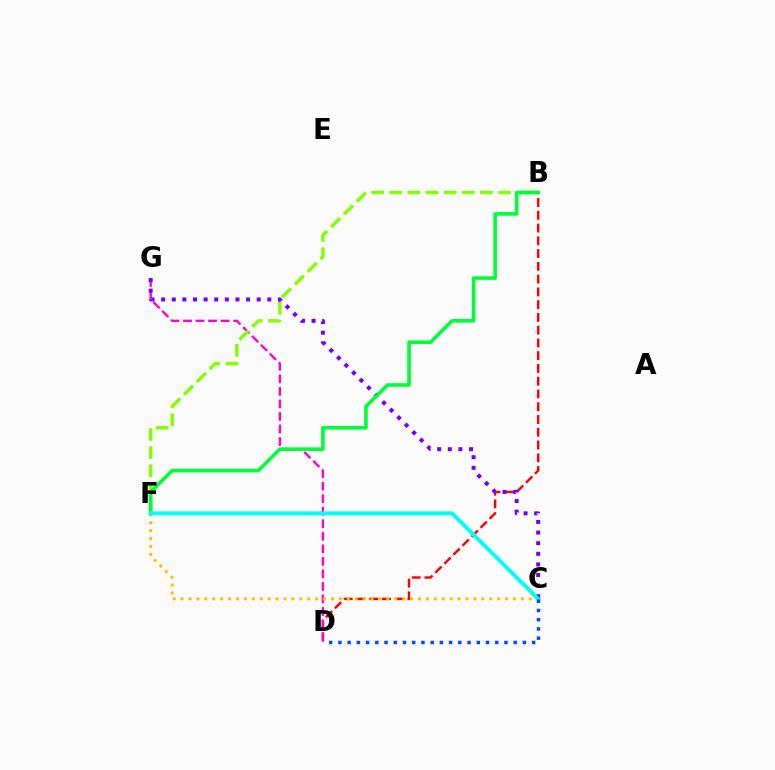{('B', 'D'): [{'color': '#ff0000', 'line_style': 'dashed', 'thickness': 1.73}], ('D', 'G'): [{'color': '#ff00cf', 'line_style': 'dashed', 'thickness': 1.7}], ('B', 'F'): [{'color': '#84ff00', 'line_style': 'dashed', 'thickness': 2.46}, {'color': '#00ff39', 'line_style': 'solid', 'thickness': 2.6}], ('C', 'G'): [{'color': '#7200ff', 'line_style': 'dotted', 'thickness': 2.88}], ('C', 'F'): [{'color': '#ffbd00', 'line_style': 'dotted', 'thickness': 2.15}, {'color': '#00fff6', 'line_style': 'solid', 'thickness': 2.86}], ('C', 'D'): [{'color': '#004bff', 'line_style': 'dotted', 'thickness': 2.51}]}